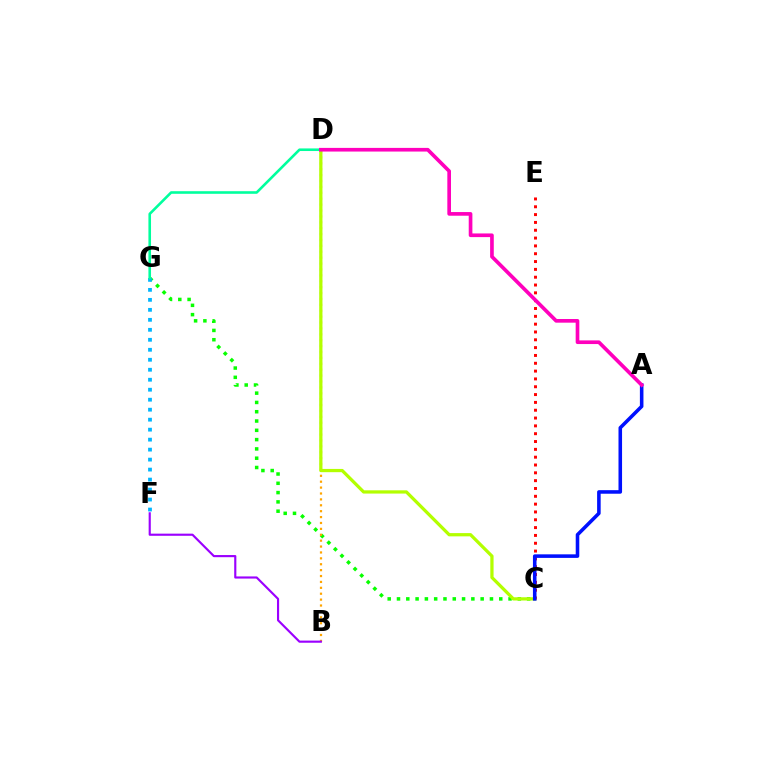{('C', 'G'): [{'color': '#08ff00', 'line_style': 'dotted', 'thickness': 2.53}], ('F', 'G'): [{'color': '#00b5ff', 'line_style': 'dotted', 'thickness': 2.71}], ('B', 'D'): [{'color': '#ffa500', 'line_style': 'dotted', 'thickness': 1.6}], ('B', 'F'): [{'color': '#9b00ff', 'line_style': 'solid', 'thickness': 1.55}], ('C', 'E'): [{'color': '#ff0000', 'line_style': 'dotted', 'thickness': 2.13}], ('C', 'D'): [{'color': '#b3ff00', 'line_style': 'solid', 'thickness': 2.34}], ('A', 'C'): [{'color': '#0010ff', 'line_style': 'solid', 'thickness': 2.56}], ('D', 'G'): [{'color': '#00ff9d', 'line_style': 'solid', 'thickness': 1.87}], ('A', 'D'): [{'color': '#ff00bd', 'line_style': 'solid', 'thickness': 2.64}]}